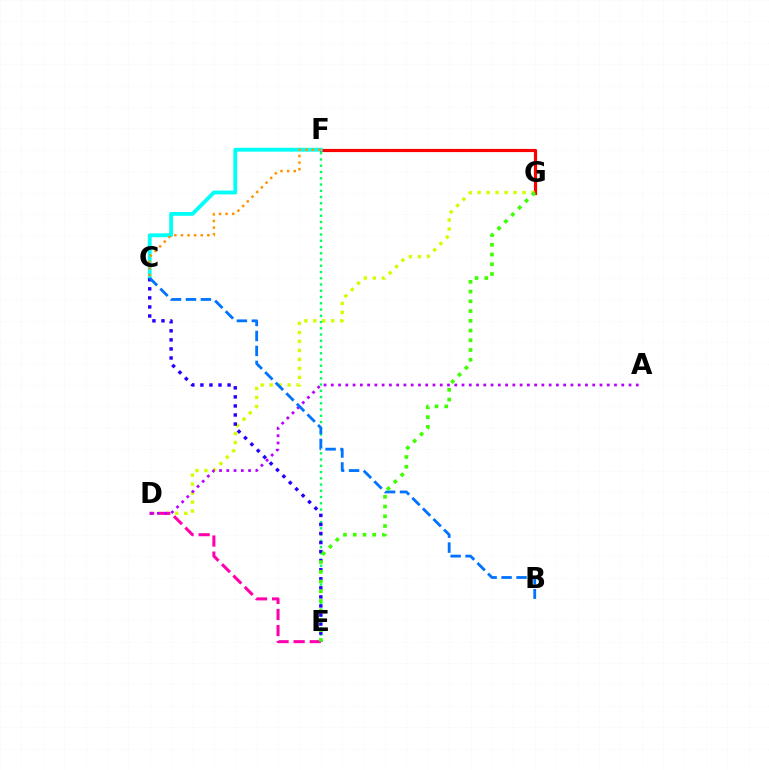{('F', 'G'): [{'color': '#ff0000', 'line_style': 'solid', 'thickness': 2.29}], ('C', 'F'): [{'color': '#00fff6', 'line_style': 'solid', 'thickness': 2.76}, {'color': '#ff9400', 'line_style': 'dotted', 'thickness': 1.79}], ('D', 'G'): [{'color': '#d1ff00', 'line_style': 'dotted', 'thickness': 2.44}], ('D', 'E'): [{'color': '#ff00ac', 'line_style': 'dashed', 'thickness': 2.18}], ('E', 'F'): [{'color': '#00ff5c', 'line_style': 'dotted', 'thickness': 1.7}], ('C', 'E'): [{'color': '#2500ff', 'line_style': 'dotted', 'thickness': 2.46}], ('A', 'D'): [{'color': '#b900ff', 'line_style': 'dotted', 'thickness': 1.97}], ('B', 'C'): [{'color': '#0074ff', 'line_style': 'dashed', 'thickness': 2.03}], ('E', 'G'): [{'color': '#3dff00', 'line_style': 'dotted', 'thickness': 2.65}]}